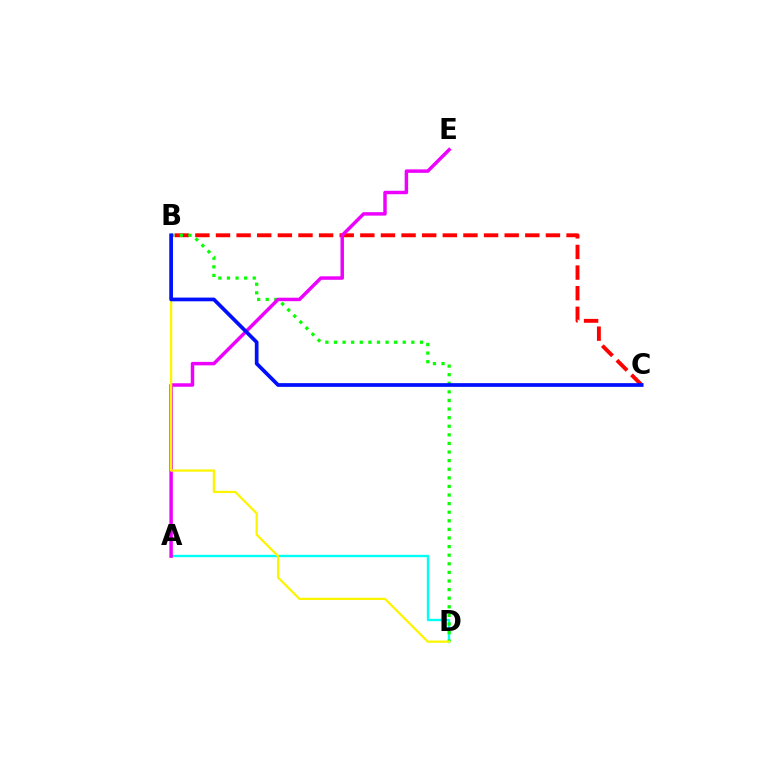{('B', 'C'): [{'color': '#ff0000', 'line_style': 'dashed', 'thickness': 2.8}, {'color': '#0010ff', 'line_style': 'solid', 'thickness': 2.67}], ('A', 'D'): [{'color': '#00fff6', 'line_style': 'solid', 'thickness': 1.71}], ('B', 'D'): [{'color': '#08ff00', 'line_style': 'dotted', 'thickness': 2.34}, {'color': '#fcf500', 'line_style': 'solid', 'thickness': 1.63}], ('A', 'E'): [{'color': '#ee00ff', 'line_style': 'solid', 'thickness': 2.5}]}